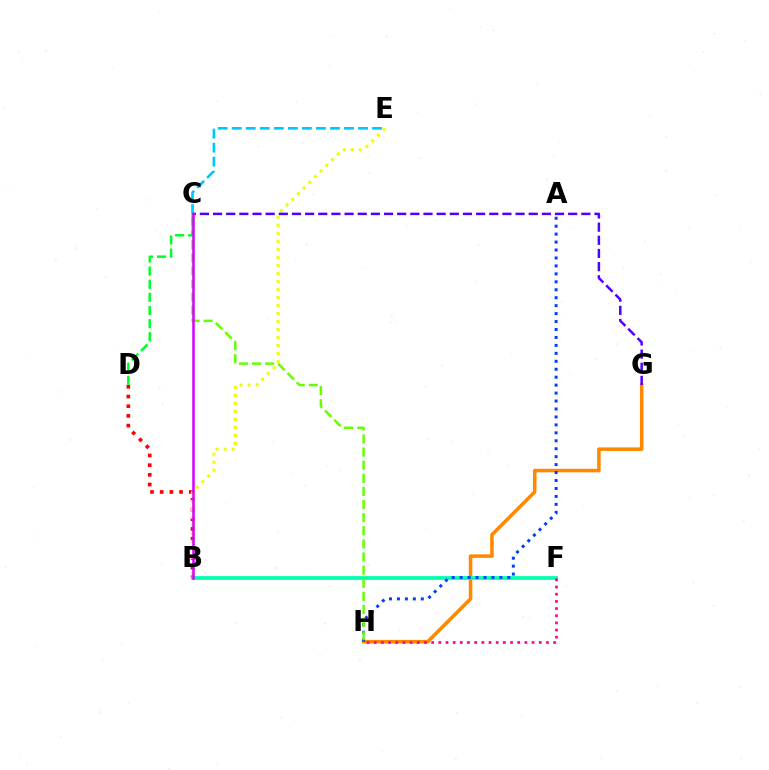{('B', 'D'): [{'color': '#ff0000', 'line_style': 'dotted', 'thickness': 2.63}], ('G', 'H'): [{'color': '#ff8800', 'line_style': 'solid', 'thickness': 2.55}], ('B', 'F'): [{'color': '#00ffaf', 'line_style': 'solid', 'thickness': 2.7}], ('C', 'E'): [{'color': '#00c7ff', 'line_style': 'dashed', 'thickness': 1.91}], ('F', 'H'): [{'color': '#ff00a0', 'line_style': 'dotted', 'thickness': 1.95}], ('B', 'E'): [{'color': '#eeff00', 'line_style': 'dotted', 'thickness': 2.18}], ('A', 'H'): [{'color': '#003fff', 'line_style': 'dotted', 'thickness': 2.16}], ('C', 'H'): [{'color': '#66ff00', 'line_style': 'dashed', 'thickness': 1.78}], ('C', 'D'): [{'color': '#00ff27', 'line_style': 'dashed', 'thickness': 1.78}], ('C', 'G'): [{'color': '#4f00ff', 'line_style': 'dashed', 'thickness': 1.79}], ('B', 'C'): [{'color': '#d600ff', 'line_style': 'solid', 'thickness': 1.82}]}